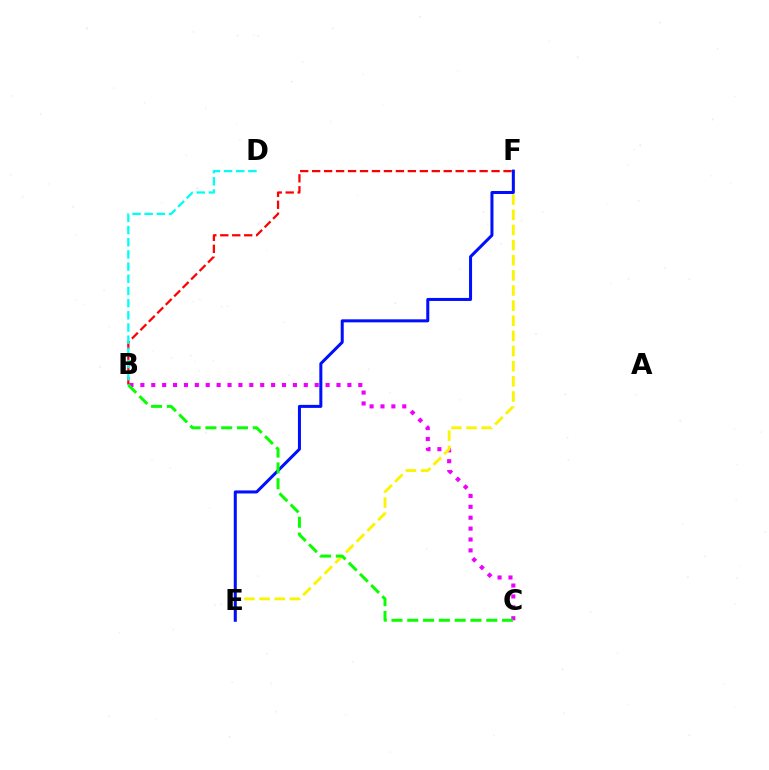{('B', 'C'): [{'color': '#ee00ff', 'line_style': 'dotted', 'thickness': 2.96}, {'color': '#08ff00', 'line_style': 'dashed', 'thickness': 2.15}], ('B', 'F'): [{'color': '#ff0000', 'line_style': 'dashed', 'thickness': 1.62}], ('B', 'D'): [{'color': '#00fff6', 'line_style': 'dashed', 'thickness': 1.65}], ('E', 'F'): [{'color': '#fcf500', 'line_style': 'dashed', 'thickness': 2.06}, {'color': '#0010ff', 'line_style': 'solid', 'thickness': 2.18}]}